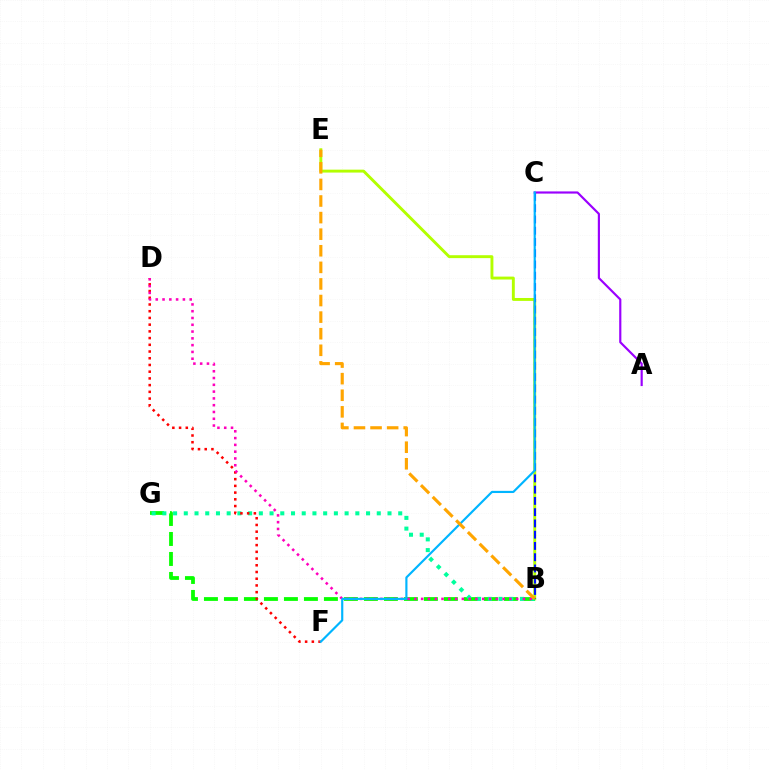{('B', 'E'): [{'color': '#b3ff00', 'line_style': 'solid', 'thickness': 2.09}, {'color': '#ffa500', 'line_style': 'dashed', 'thickness': 2.25}], ('A', 'C'): [{'color': '#9b00ff', 'line_style': 'solid', 'thickness': 1.56}], ('B', 'G'): [{'color': '#08ff00', 'line_style': 'dashed', 'thickness': 2.72}, {'color': '#00ff9d', 'line_style': 'dotted', 'thickness': 2.91}], ('D', 'F'): [{'color': '#ff0000', 'line_style': 'dotted', 'thickness': 1.83}], ('B', 'D'): [{'color': '#ff00bd', 'line_style': 'dotted', 'thickness': 1.84}], ('B', 'C'): [{'color': '#0010ff', 'line_style': 'dashed', 'thickness': 1.53}], ('C', 'F'): [{'color': '#00b5ff', 'line_style': 'solid', 'thickness': 1.56}]}